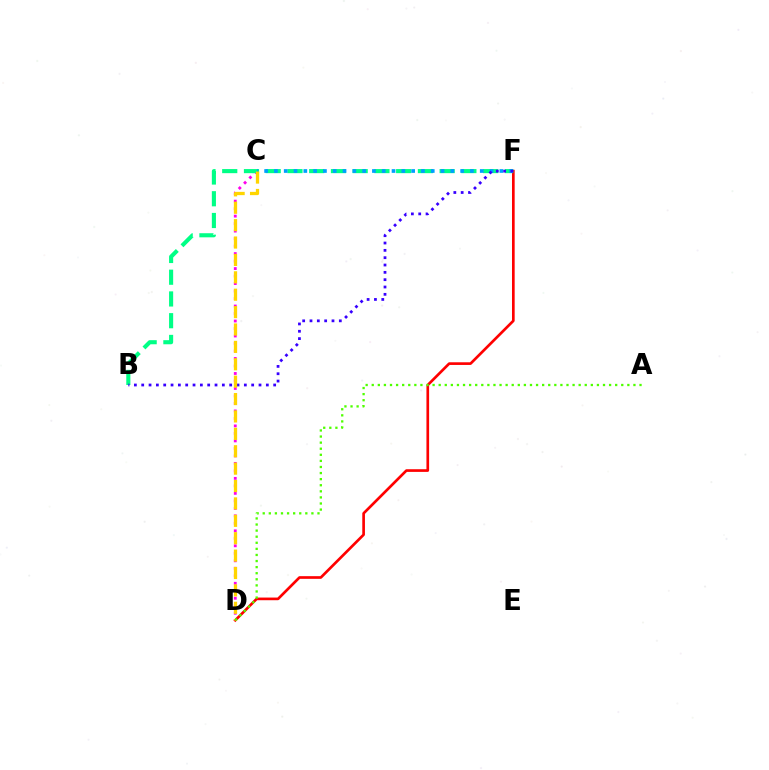{('C', 'D'): [{'color': '#ff00ed', 'line_style': 'dotted', 'thickness': 2.04}, {'color': '#ffd500', 'line_style': 'dashed', 'thickness': 2.36}], ('D', 'F'): [{'color': '#ff0000', 'line_style': 'solid', 'thickness': 1.92}], ('B', 'F'): [{'color': '#00ff86', 'line_style': 'dashed', 'thickness': 2.95}, {'color': '#3700ff', 'line_style': 'dotted', 'thickness': 1.99}], ('C', 'F'): [{'color': '#009eff', 'line_style': 'dotted', 'thickness': 2.66}], ('A', 'D'): [{'color': '#4fff00', 'line_style': 'dotted', 'thickness': 1.65}]}